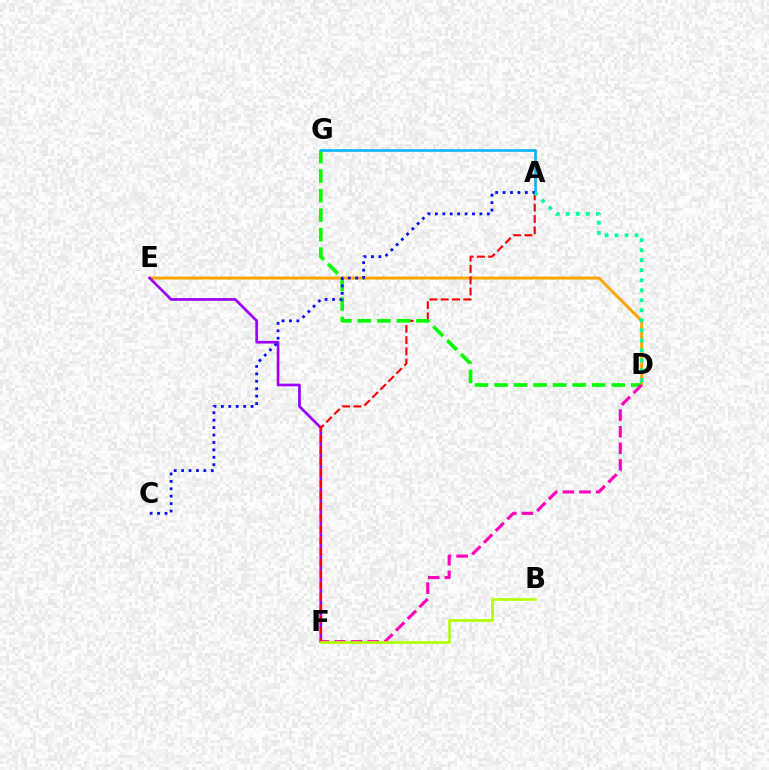{('D', 'E'): [{'color': '#ffa500', 'line_style': 'solid', 'thickness': 2.12}], ('E', 'F'): [{'color': '#9b00ff', 'line_style': 'solid', 'thickness': 1.94}], ('A', 'F'): [{'color': '#ff0000', 'line_style': 'dashed', 'thickness': 1.53}], ('D', 'G'): [{'color': '#08ff00', 'line_style': 'dashed', 'thickness': 2.65}], ('D', 'F'): [{'color': '#ff00bd', 'line_style': 'dashed', 'thickness': 2.26}], ('A', 'G'): [{'color': '#00b5ff', 'line_style': 'solid', 'thickness': 1.89}], ('A', 'D'): [{'color': '#00ff9d', 'line_style': 'dotted', 'thickness': 2.72}], ('B', 'F'): [{'color': '#b3ff00', 'line_style': 'solid', 'thickness': 1.92}], ('A', 'C'): [{'color': '#0010ff', 'line_style': 'dotted', 'thickness': 2.02}]}